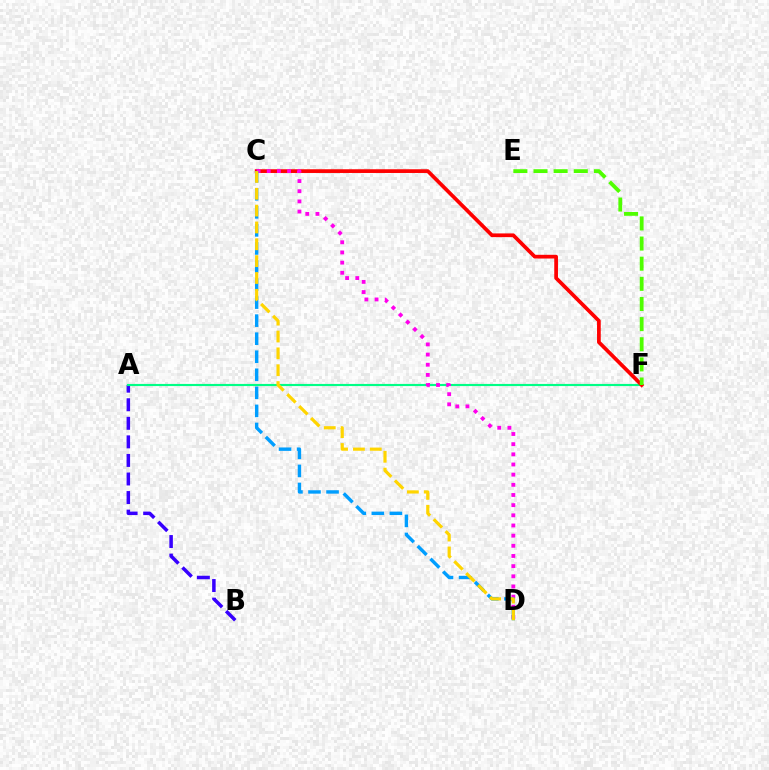{('A', 'B'): [{'color': '#3700ff', 'line_style': 'dashed', 'thickness': 2.52}], ('A', 'F'): [{'color': '#00ff86', 'line_style': 'solid', 'thickness': 1.55}], ('C', 'F'): [{'color': '#ff0000', 'line_style': 'solid', 'thickness': 2.68}], ('E', 'F'): [{'color': '#4fff00', 'line_style': 'dashed', 'thickness': 2.74}], ('C', 'D'): [{'color': '#ff00ed', 'line_style': 'dotted', 'thickness': 2.76}, {'color': '#009eff', 'line_style': 'dashed', 'thickness': 2.45}, {'color': '#ffd500', 'line_style': 'dashed', 'thickness': 2.29}]}